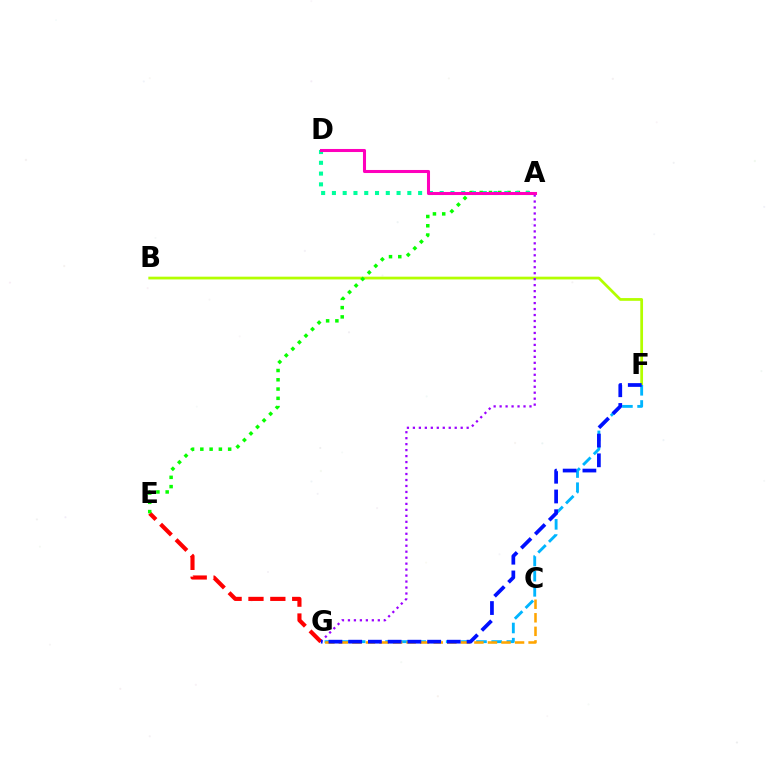{('B', 'F'): [{'color': '#b3ff00', 'line_style': 'solid', 'thickness': 1.98}], ('F', 'G'): [{'color': '#00b5ff', 'line_style': 'dashed', 'thickness': 2.06}, {'color': '#0010ff', 'line_style': 'dashed', 'thickness': 2.68}], ('A', 'G'): [{'color': '#9b00ff', 'line_style': 'dotted', 'thickness': 1.62}], ('E', 'G'): [{'color': '#ff0000', 'line_style': 'dashed', 'thickness': 2.97}], ('A', 'E'): [{'color': '#08ff00', 'line_style': 'dotted', 'thickness': 2.52}], ('C', 'G'): [{'color': '#ffa500', 'line_style': 'dashed', 'thickness': 1.84}], ('A', 'D'): [{'color': '#00ff9d', 'line_style': 'dotted', 'thickness': 2.93}, {'color': '#ff00bd', 'line_style': 'solid', 'thickness': 2.2}]}